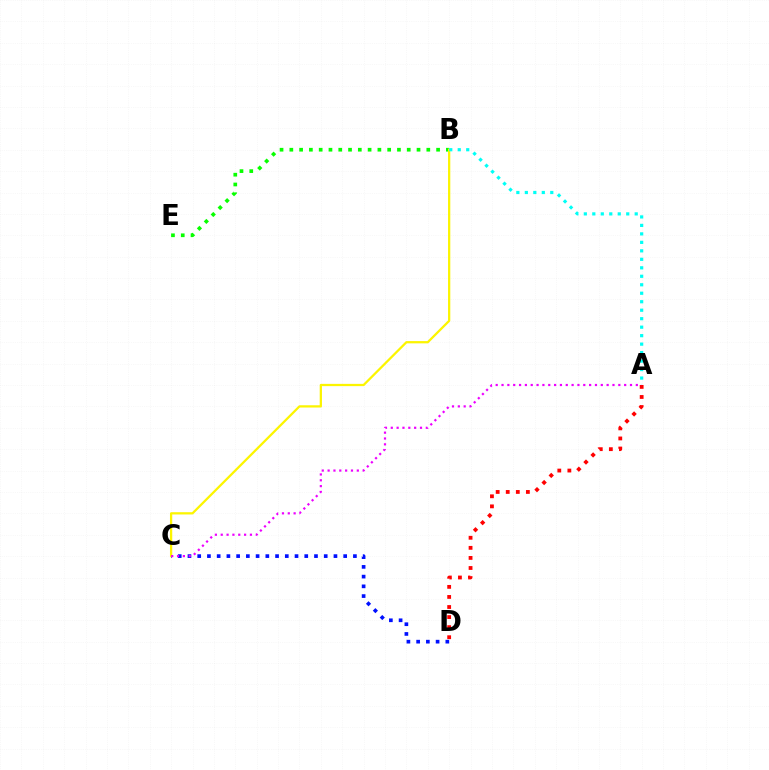{('C', 'D'): [{'color': '#0010ff', 'line_style': 'dotted', 'thickness': 2.64}], ('B', 'E'): [{'color': '#08ff00', 'line_style': 'dotted', 'thickness': 2.66}], ('B', 'C'): [{'color': '#fcf500', 'line_style': 'solid', 'thickness': 1.63}], ('A', 'D'): [{'color': '#ff0000', 'line_style': 'dotted', 'thickness': 2.74}], ('A', 'C'): [{'color': '#ee00ff', 'line_style': 'dotted', 'thickness': 1.59}], ('A', 'B'): [{'color': '#00fff6', 'line_style': 'dotted', 'thickness': 2.3}]}